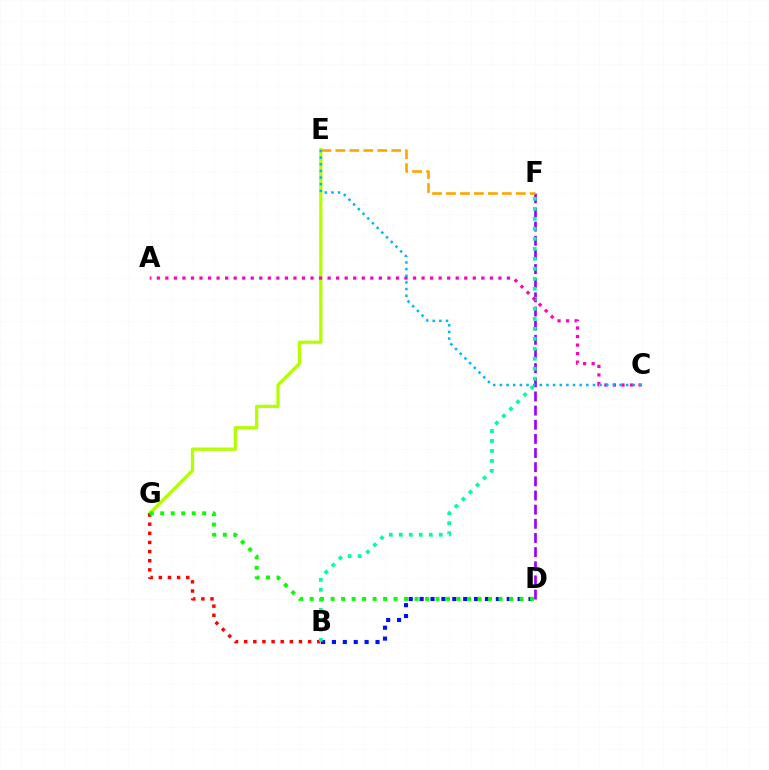{('D', 'F'): [{'color': '#9b00ff', 'line_style': 'dashed', 'thickness': 1.92}], ('B', 'D'): [{'color': '#0010ff', 'line_style': 'dotted', 'thickness': 2.96}], ('E', 'G'): [{'color': '#b3ff00', 'line_style': 'solid', 'thickness': 2.37}], ('B', 'G'): [{'color': '#ff0000', 'line_style': 'dotted', 'thickness': 2.48}], ('B', 'F'): [{'color': '#00ff9d', 'line_style': 'dotted', 'thickness': 2.72}], ('A', 'C'): [{'color': '#ff00bd', 'line_style': 'dotted', 'thickness': 2.32}], ('C', 'E'): [{'color': '#00b5ff', 'line_style': 'dotted', 'thickness': 1.81}], ('D', 'G'): [{'color': '#08ff00', 'line_style': 'dotted', 'thickness': 2.85}], ('E', 'F'): [{'color': '#ffa500', 'line_style': 'dashed', 'thickness': 1.9}]}